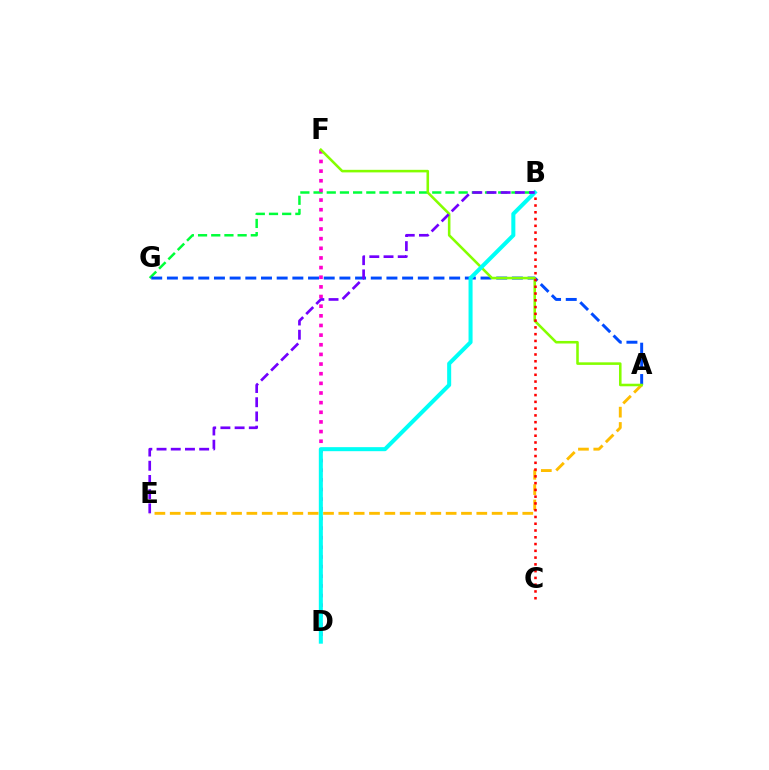{('B', 'G'): [{'color': '#00ff39', 'line_style': 'dashed', 'thickness': 1.79}], ('A', 'E'): [{'color': '#ffbd00', 'line_style': 'dashed', 'thickness': 2.08}], ('A', 'G'): [{'color': '#004bff', 'line_style': 'dashed', 'thickness': 2.13}], ('D', 'F'): [{'color': '#ff00cf', 'line_style': 'dotted', 'thickness': 2.62}], ('A', 'F'): [{'color': '#84ff00', 'line_style': 'solid', 'thickness': 1.85}], ('B', 'C'): [{'color': '#ff0000', 'line_style': 'dotted', 'thickness': 1.84}], ('B', 'D'): [{'color': '#00fff6', 'line_style': 'solid', 'thickness': 2.91}], ('B', 'E'): [{'color': '#7200ff', 'line_style': 'dashed', 'thickness': 1.93}]}